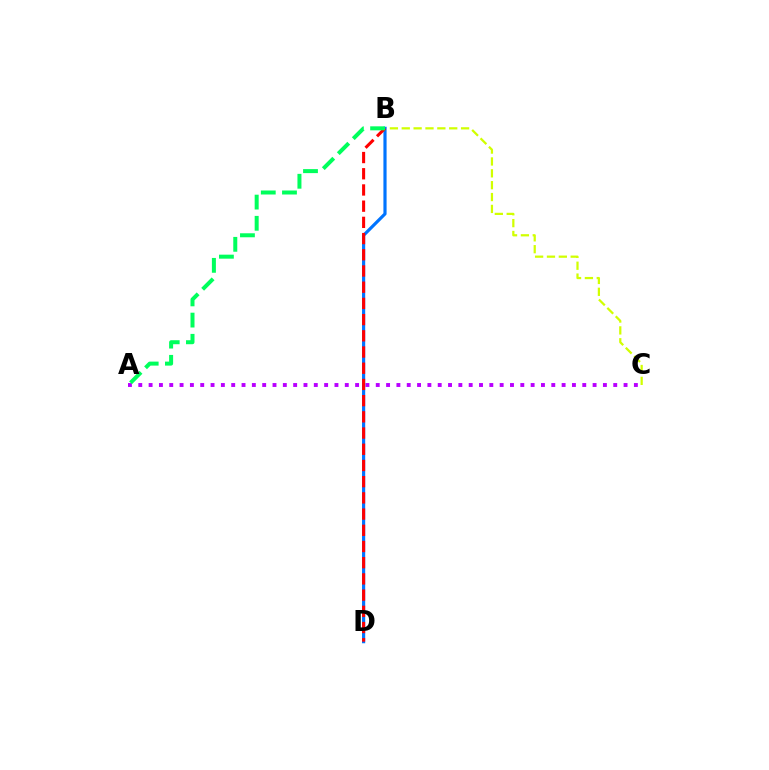{('B', 'C'): [{'color': '#d1ff00', 'line_style': 'dashed', 'thickness': 1.61}], ('A', 'C'): [{'color': '#b900ff', 'line_style': 'dotted', 'thickness': 2.81}], ('B', 'D'): [{'color': '#0074ff', 'line_style': 'solid', 'thickness': 2.28}, {'color': '#ff0000', 'line_style': 'dashed', 'thickness': 2.2}], ('A', 'B'): [{'color': '#00ff5c', 'line_style': 'dashed', 'thickness': 2.88}]}